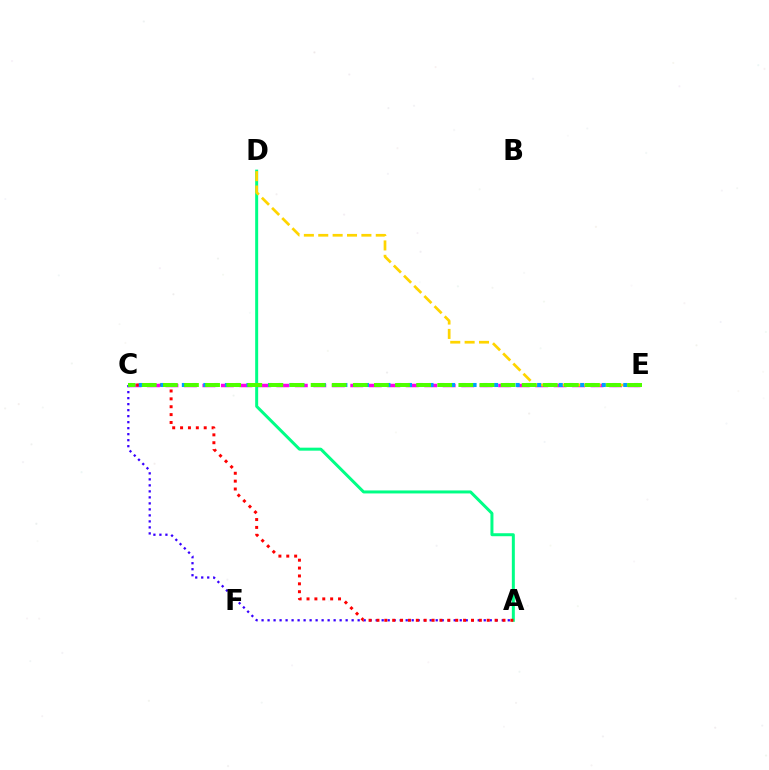{('A', 'C'): [{'color': '#3700ff', 'line_style': 'dotted', 'thickness': 1.63}, {'color': '#ff0000', 'line_style': 'dotted', 'thickness': 2.14}], ('C', 'E'): [{'color': '#ff00ed', 'line_style': 'dashed', 'thickness': 2.51}, {'color': '#009eff', 'line_style': 'dotted', 'thickness': 2.93}, {'color': '#4fff00', 'line_style': 'dashed', 'thickness': 2.87}], ('A', 'D'): [{'color': '#00ff86', 'line_style': 'solid', 'thickness': 2.15}], ('D', 'E'): [{'color': '#ffd500', 'line_style': 'dashed', 'thickness': 1.95}]}